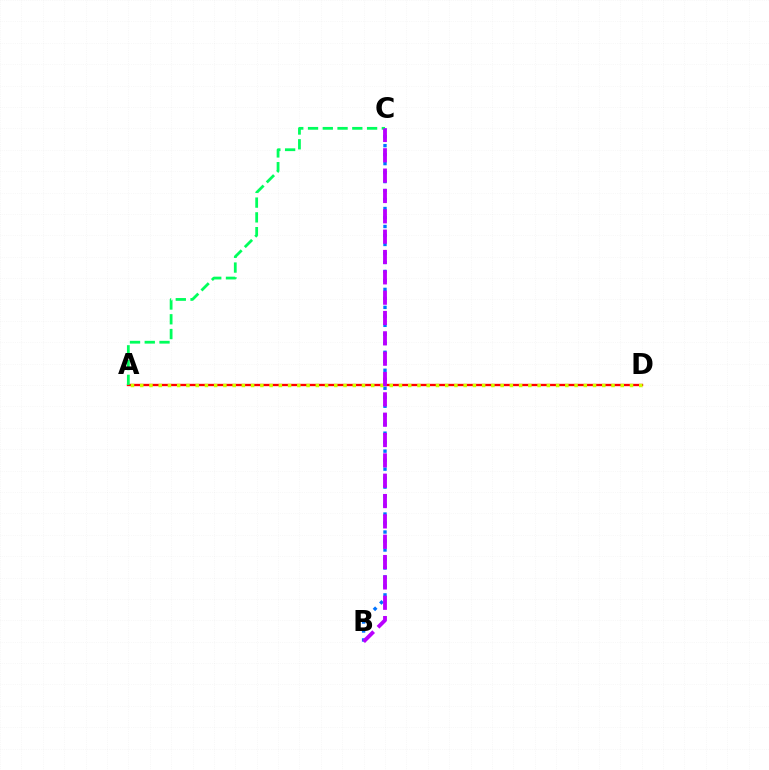{('B', 'C'): [{'color': '#0074ff', 'line_style': 'dotted', 'thickness': 2.44}, {'color': '#b900ff', 'line_style': 'dashed', 'thickness': 2.76}], ('A', 'D'): [{'color': '#ff0000', 'line_style': 'solid', 'thickness': 1.69}, {'color': '#d1ff00', 'line_style': 'dotted', 'thickness': 2.51}], ('A', 'C'): [{'color': '#00ff5c', 'line_style': 'dashed', 'thickness': 2.01}]}